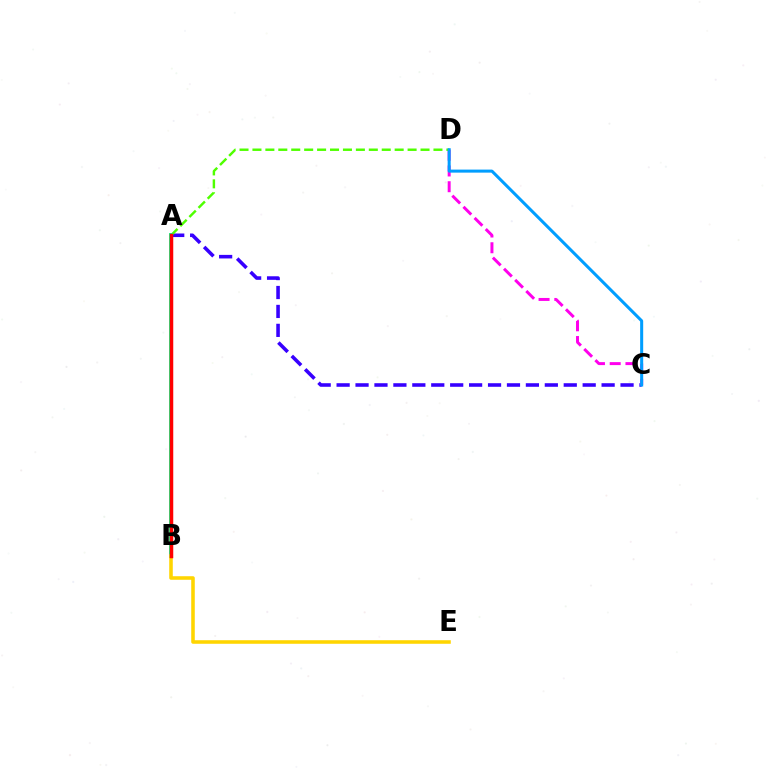{('A', 'C'): [{'color': '#3700ff', 'line_style': 'dashed', 'thickness': 2.57}], ('C', 'D'): [{'color': '#ff00ed', 'line_style': 'dashed', 'thickness': 2.14}, {'color': '#009eff', 'line_style': 'solid', 'thickness': 2.18}], ('A', 'D'): [{'color': '#4fff00', 'line_style': 'dashed', 'thickness': 1.76}], ('A', 'B'): [{'color': '#00ff86', 'line_style': 'solid', 'thickness': 2.79}, {'color': '#ff0000', 'line_style': 'solid', 'thickness': 2.52}], ('B', 'E'): [{'color': '#ffd500', 'line_style': 'solid', 'thickness': 2.56}]}